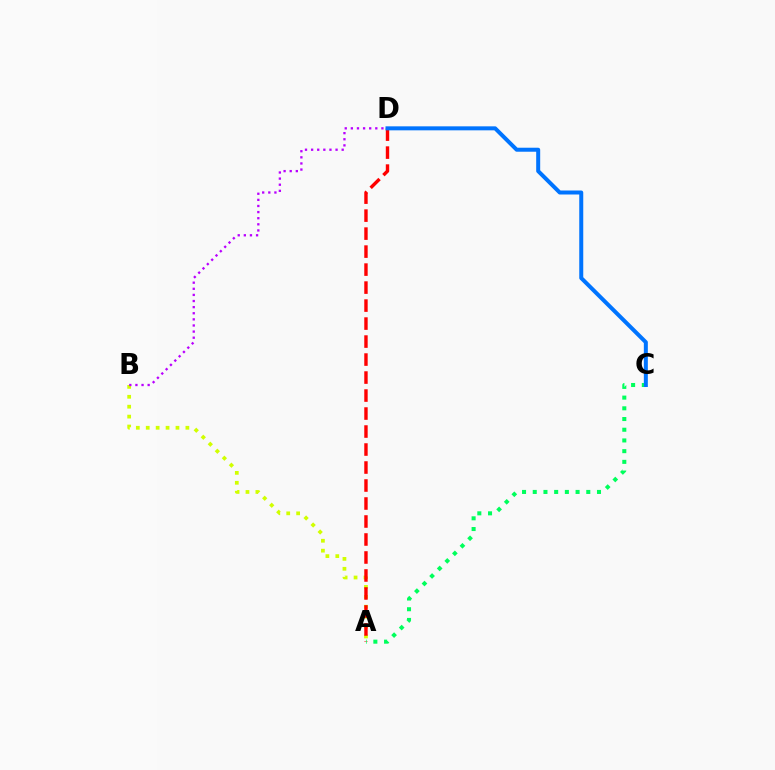{('A', 'B'): [{'color': '#d1ff00', 'line_style': 'dotted', 'thickness': 2.69}], ('A', 'D'): [{'color': '#ff0000', 'line_style': 'dashed', 'thickness': 2.44}], ('A', 'C'): [{'color': '#00ff5c', 'line_style': 'dotted', 'thickness': 2.91}], ('C', 'D'): [{'color': '#0074ff', 'line_style': 'solid', 'thickness': 2.88}], ('B', 'D'): [{'color': '#b900ff', 'line_style': 'dotted', 'thickness': 1.66}]}